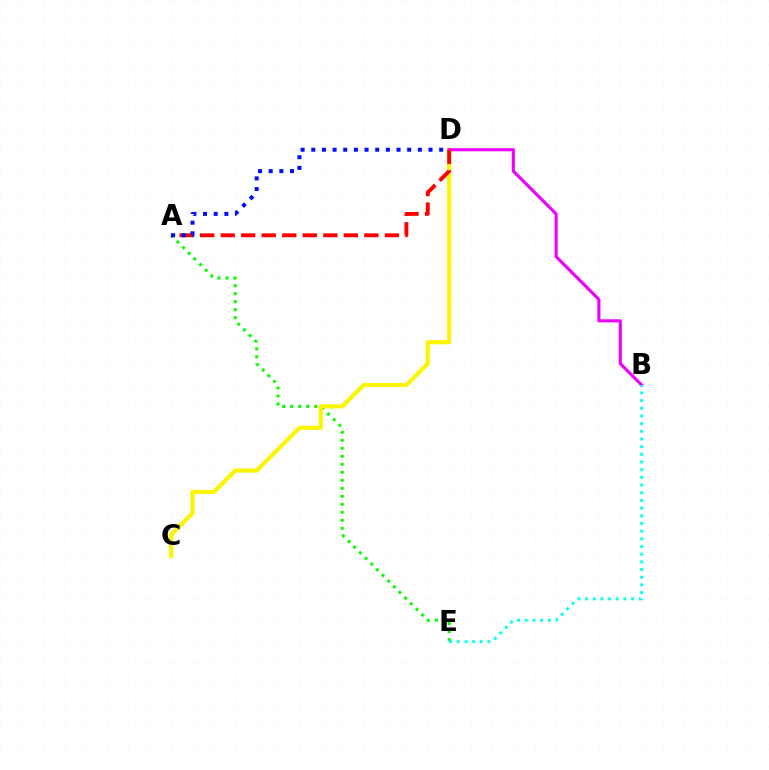{('A', 'E'): [{'color': '#08ff00', 'line_style': 'dotted', 'thickness': 2.17}], ('C', 'D'): [{'color': '#fcf500', 'line_style': 'solid', 'thickness': 3.0}], ('B', 'D'): [{'color': '#ee00ff', 'line_style': 'solid', 'thickness': 2.24}], ('A', 'D'): [{'color': '#ff0000', 'line_style': 'dashed', 'thickness': 2.79}, {'color': '#0010ff', 'line_style': 'dotted', 'thickness': 2.9}], ('B', 'E'): [{'color': '#00fff6', 'line_style': 'dotted', 'thickness': 2.09}]}